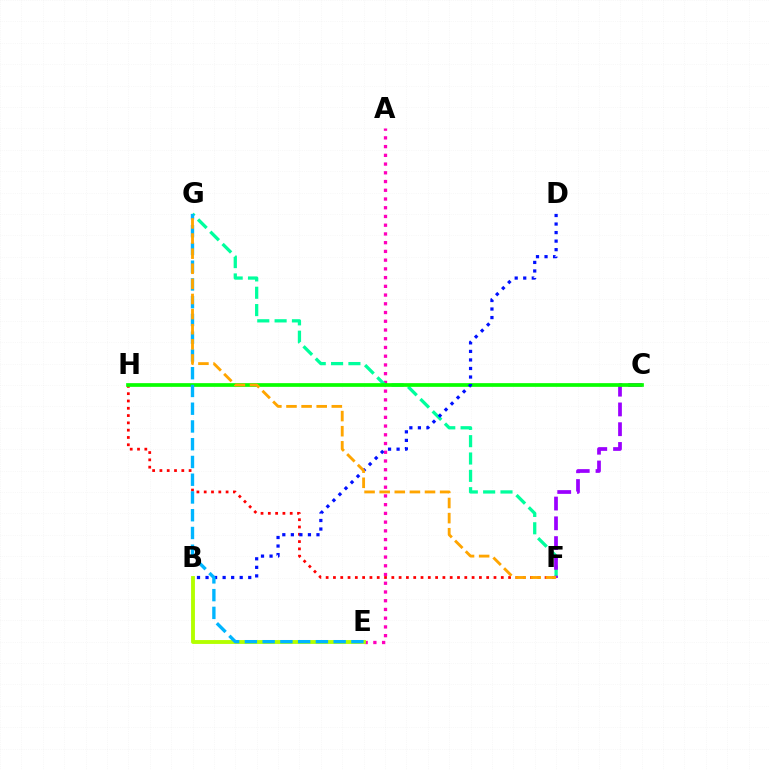{('A', 'E'): [{'color': '#ff00bd', 'line_style': 'dotted', 'thickness': 2.37}], ('F', 'G'): [{'color': '#00ff9d', 'line_style': 'dashed', 'thickness': 2.36}, {'color': '#ffa500', 'line_style': 'dashed', 'thickness': 2.05}], ('F', 'H'): [{'color': '#ff0000', 'line_style': 'dotted', 'thickness': 1.98}], ('C', 'F'): [{'color': '#9b00ff', 'line_style': 'dashed', 'thickness': 2.69}], ('C', 'H'): [{'color': '#08ff00', 'line_style': 'solid', 'thickness': 2.67}], ('B', 'D'): [{'color': '#0010ff', 'line_style': 'dotted', 'thickness': 2.32}], ('B', 'E'): [{'color': '#b3ff00', 'line_style': 'solid', 'thickness': 2.79}], ('E', 'G'): [{'color': '#00b5ff', 'line_style': 'dashed', 'thickness': 2.41}]}